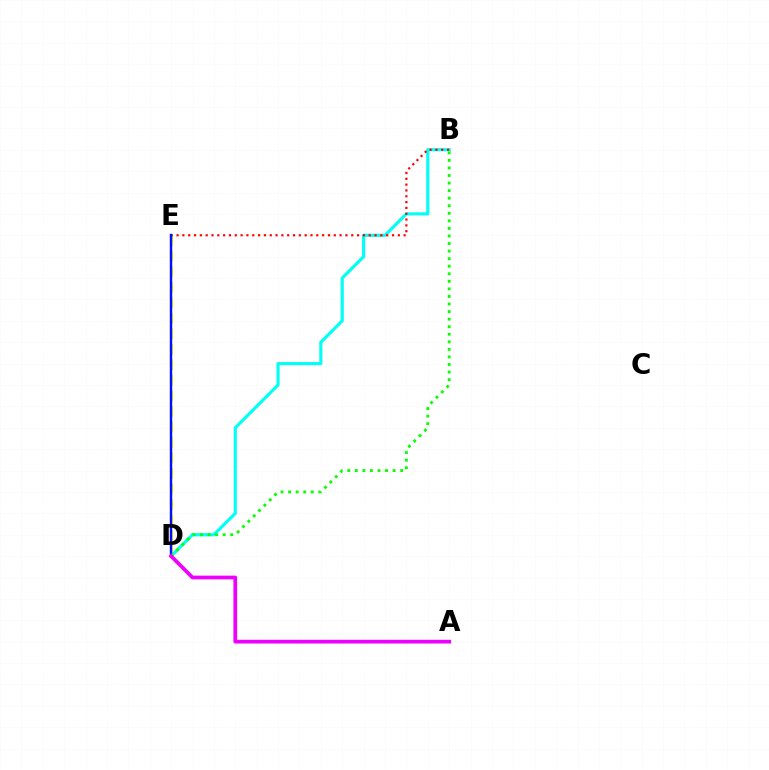{('D', 'E'): [{'color': '#fcf500', 'line_style': 'dashed', 'thickness': 2.11}, {'color': '#0010ff', 'line_style': 'solid', 'thickness': 1.76}], ('B', 'D'): [{'color': '#00fff6', 'line_style': 'solid', 'thickness': 2.26}, {'color': '#08ff00', 'line_style': 'dotted', 'thickness': 2.05}], ('B', 'E'): [{'color': '#ff0000', 'line_style': 'dotted', 'thickness': 1.58}], ('A', 'D'): [{'color': '#ee00ff', 'line_style': 'solid', 'thickness': 2.69}]}